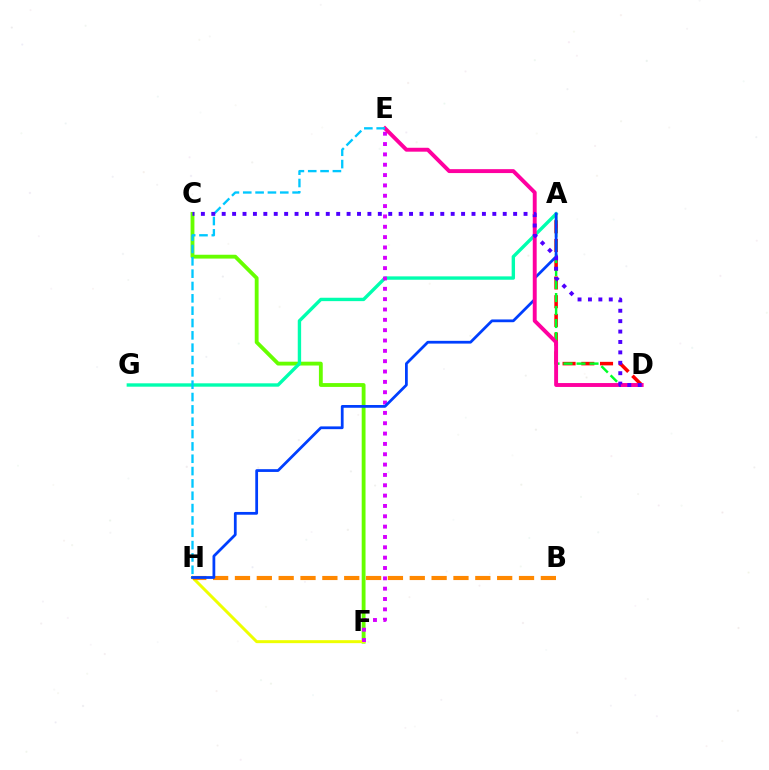{('C', 'F'): [{'color': '#66ff00', 'line_style': 'solid', 'thickness': 2.76}], ('F', 'H'): [{'color': '#eeff00', 'line_style': 'solid', 'thickness': 2.14}], ('A', 'D'): [{'color': '#ff0000', 'line_style': 'dashed', 'thickness': 2.54}, {'color': '#00ff27', 'line_style': 'dashed', 'thickness': 1.77}], ('A', 'G'): [{'color': '#00ffaf', 'line_style': 'solid', 'thickness': 2.43}], ('B', 'H'): [{'color': '#ff8800', 'line_style': 'dashed', 'thickness': 2.97}], ('E', 'F'): [{'color': '#d600ff', 'line_style': 'dotted', 'thickness': 2.81}], ('A', 'H'): [{'color': '#003fff', 'line_style': 'solid', 'thickness': 1.99}], ('D', 'E'): [{'color': '#ff00a0', 'line_style': 'solid', 'thickness': 2.81}], ('E', 'H'): [{'color': '#00c7ff', 'line_style': 'dashed', 'thickness': 1.68}], ('C', 'D'): [{'color': '#4f00ff', 'line_style': 'dotted', 'thickness': 2.83}]}